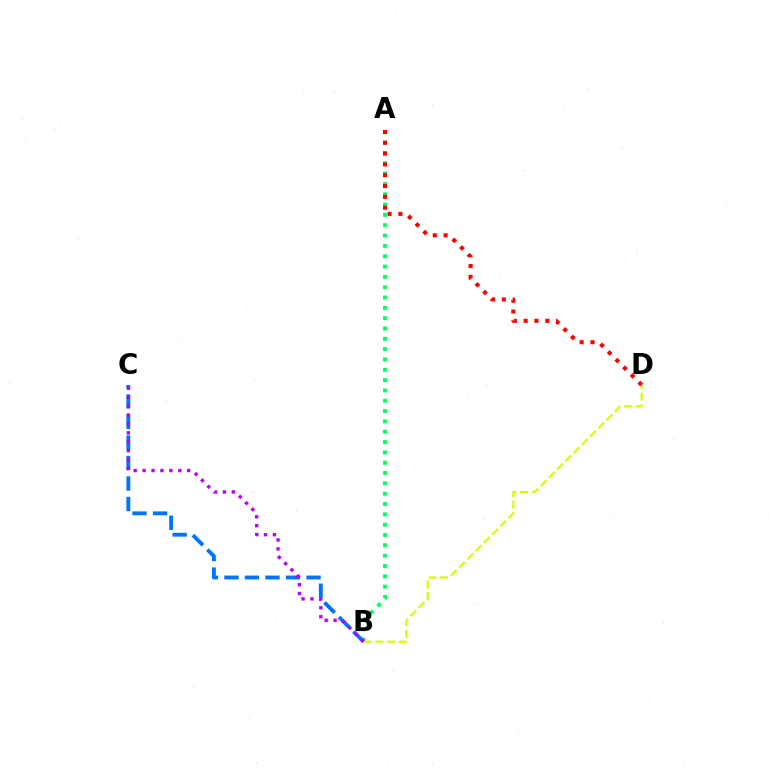{('A', 'B'): [{'color': '#00ff5c', 'line_style': 'dotted', 'thickness': 2.81}], ('B', 'C'): [{'color': '#0074ff', 'line_style': 'dashed', 'thickness': 2.79}, {'color': '#b900ff', 'line_style': 'dotted', 'thickness': 2.42}], ('B', 'D'): [{'color': '#d1ff00', 'line_style': 'dashed', 'thickness': 1.58}], ('A', 'D'): [{'color': '#ff0000', 'line_style': 'dotted', 'thickness': 2.94}]}